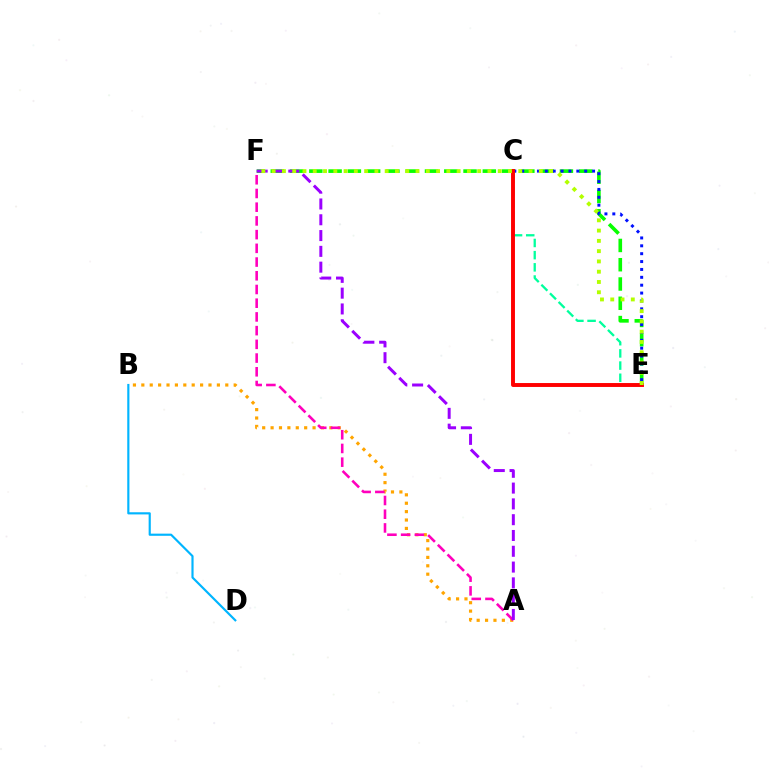{('C', 'E'): [{'color': '#00ff9d', 'line_style': 'dashed', 'thickness': 1.66}, {'color': '#0010ff', 'line_style': 'dotted', 'thickness': 2.14}, {'color': '#ff0000', 'line_style': 'solid', 'thickness': 2.82}], ('B', 'D'): [{'color': '#00b5ff', 'line_style': 'solid', 'thickness': 1.56}], ('A', 'B'): [{'color': '#ffa500', 'line_style': 'dotted', 'thickness': 2.28}], ('E', 'F'): [{'color': '#08ff00', 'line_style': 'dashed', 'thickness': 2.62}, {'color': '#b3ff00', 'line_style': 'dotted', 'thickness': 2.79}], ('A', 'F'): [{'color': '#ff00bd', 'line_style': 'dashed', 'thickness': 1.86}, {'color': '#9b00ff', 'line_style': 'dashed', 'thickness': 2.15}]}